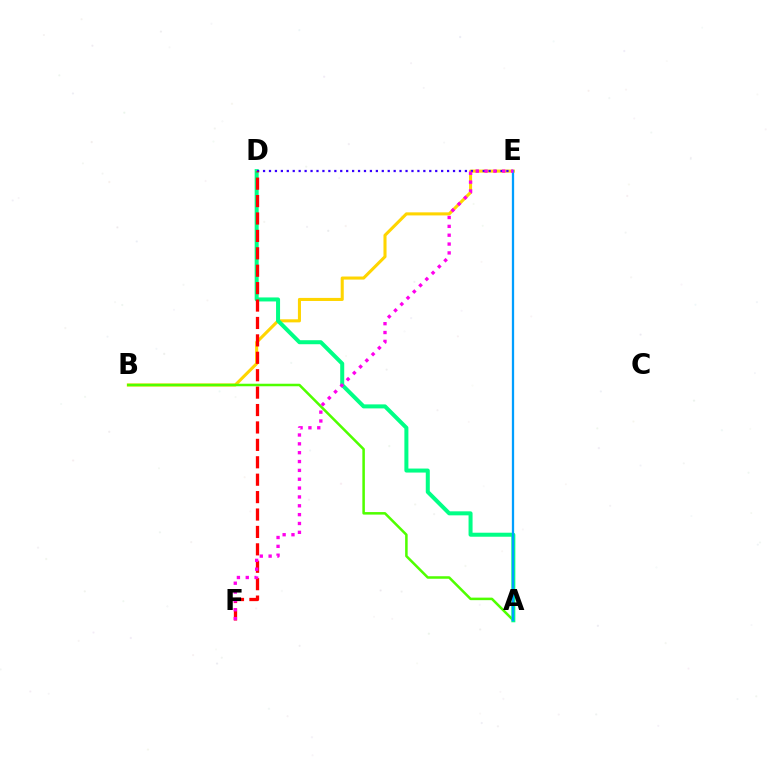{('B', 'E'): [{'color': '#ffd500', 'line_style': 'solid', 'thickness': 2.21}], ('A', 'B'): [{'color': '#4fff00', 'line_style': 'solid', 'thickness': 1.82}], ('A', 'D'): [{'color': '#00ff86', 'line_style': 'solid', 'thickness': 2.89}], ('D', 'E'): [{'color': '#3700ff', 'line_style': 'dotted', 'thickness': 1.61}], ('D', 'F'): [{'color': '#ff0000', 'line_style': 'dashed', 'thickness': 2.37}], ('A', 'E'): [{'color': '#009eff', 'line_style': 'solid', 'thickness': 1.64}], ('E', 'F'): [{'color': '#ff00ed', 'line_style': 'dotted', 'thickness': 2.4}]}